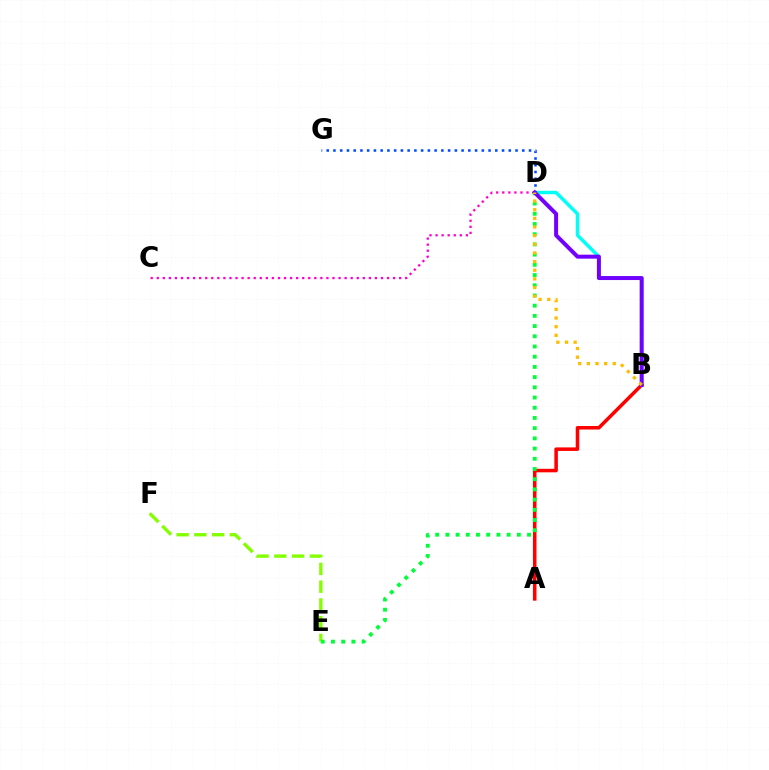{('B', 'D'): [{'color': '#00fff6', 'line_style': 'solid', 'thickness': 2.48}, {'color': '#7200ff', 'line_style': 'solid', 'thickness': 2.87}, {'color': '#ffbd00', 'line_style': 'dotted', 'thickness': 2.35}], ('C', 'D'): [{'color': '#ff00cf', 'line_style': 'dotted', 'thickness': 1.65}], ('A', 'B'): [{'color': '#ff0000', 'line_style': 'solid', 'thickness': 2.54}], ('E', 'F'): [{'color': '#84ff00', 'line_style': 'dashed', 'thickness': 2.41}], ('D', 'E'): [{'color': '#00ff39', 'line_style': 'dotted', 'thickness': 2.77}], ('D', 'G'): [{'color': '#004bff', 'line_style': 'dotted', 'thickness': 1.83}]}